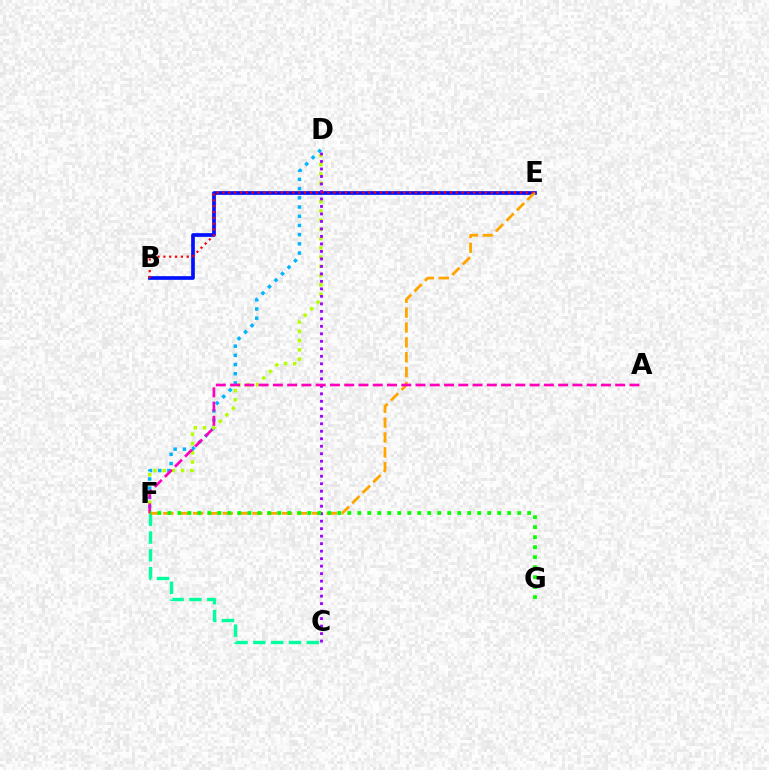{('D', 'F'): [{'color': '#00b5ff', 'line_style': 'dotted', 'thickness': 2.5}, {'color': '#b3ff00', 'line_style': 'dotted', 'thickness': 2.51}], ('C', 'F'): [{'color': '#00ff9d', 'line_style': 'dashed', 'thickness': 2.42}], ('B', 'E'): [{'color': '#0010ff', 'line_style': 'solid', 'thickness': 2.65}, {'color': '#ff0000', 'line_style': 'dotted', 'thickness': 1.58}], ('E', 'F'): [{'color': '#ffa500', 'line_style': 'dashed', 'thickness': 2.02}], ('C', 'D'): [{'color': '#9b00ff', 'line_style': 'dotted', 'thickness': 2.04}], ('A', 'F'): [{'color': '#ff00bd', 'line_style': 'dashed', 'thickness': 1.94}], ('F', 'G'): [{'color': '#08ff00', 'line_style': 'dotted', 'thickness': 2.72}]}